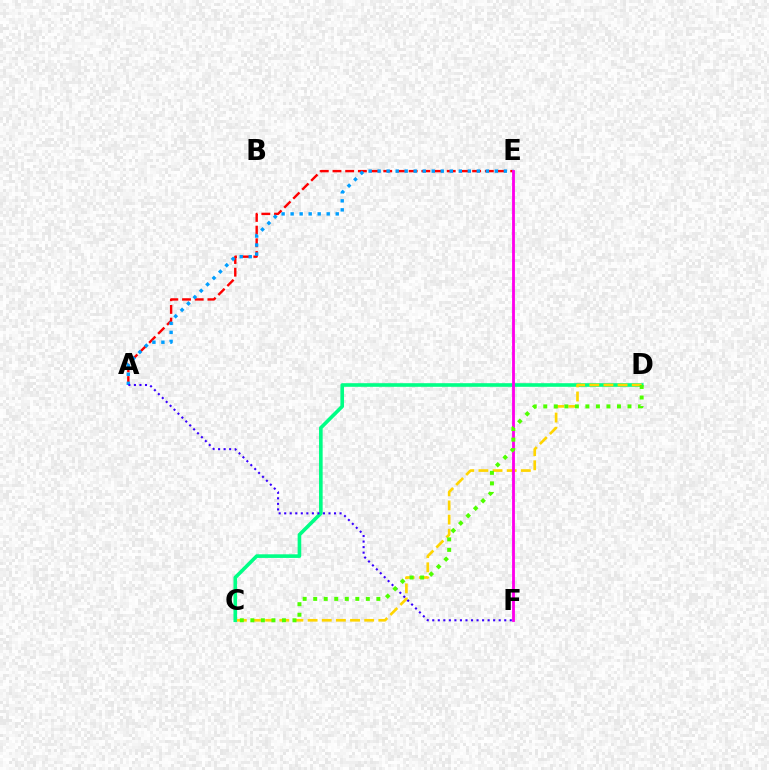{('A', 'E'): [{'color': '#ff0000', 'line_style': 'dashed', 'thickness': 1.72}, {'color': '#009eff', 'line_style': 'dotted', 'thickness': 2.45}], ('C', 'D'): [{'color': '#00ff86', 'line_style': 'solid', 'thickness': 2.61}, {'color': '#ffd500', 'line_style': 'dashed', 'thickness': 1.92}, {'color': '#4fff00', 'line_style': 'dotted', 'thickness': 2.86}], ('E', 'F'): [{'color': '#ff00ed', 'line_style': 'solid', 'thickness': 2.04}], ('A', 'F'): [{'color': '#3700ff', 'line_style': 'dotted', 'thickness': 1.5}]}